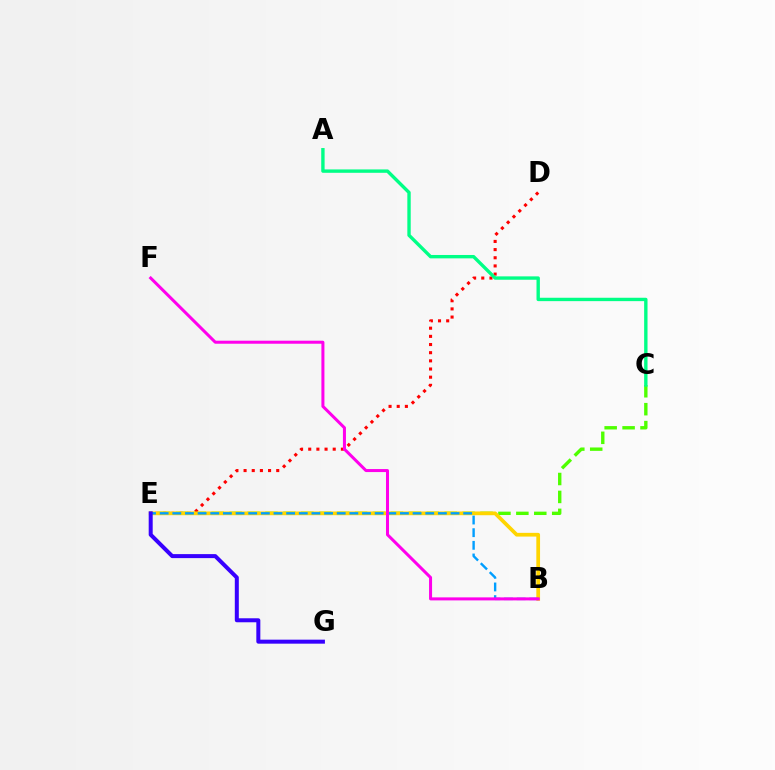{('C', 'E'): [{'color': '#4fff00', 'line_style': 'dashed', 'thickness': 2.43}], ('D', 'E'): [{'color': '#ff0000', 'line_style': 'dotted', 'thickness': 2.22}], ('B', 'E'): [{'color': '#ffd500', 'line_style': 'solid', 'thickness': 2.68}, {'color': '#009eff', 'line_style': 'dashed', 'thickness': 1.72}], ('E', 'G'): [{'color': '#3700ff', 'line_style': 'solid', 'thickness': 2.88}], ('A', 'C'): [{'color': '#00ff86', 'line_style': 'solid', 'thickness': 2.43}], ('B', 'F'): [{'color': '#ff00ed', 'line_style': 'solid', 'thickness': 2.17}]}